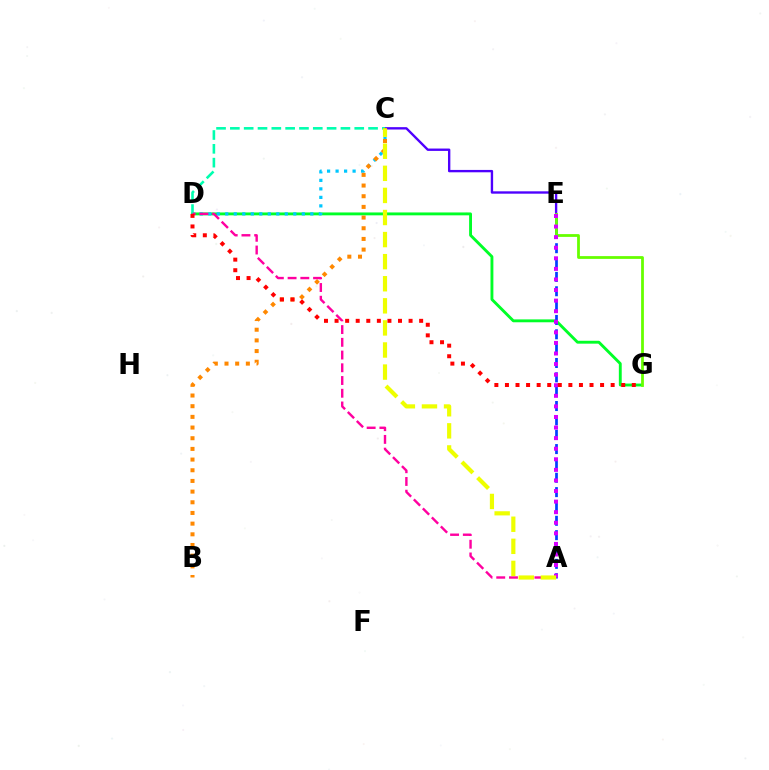{('D', 'G'): [{'color': '#00ff27', 'line_style': 'solid', 'thickness': 2.07}, {'color': '#ff0000', 'line_style': 'dotted', 'thickness': 2.87}], ('A', 'E'): [{'color': '#003fff', 'line_style': 'dashed', 'thickness': 1.95}, {'color': '#d600ff', 'line_style': 'dotted', 'thickness': 2.87}], ('C', 'D'): [{'color': '#00c7ff', 'line_style': 'dotted', 'thickness': 2.31}, {'color': '#00ffaf', 'line_style': 'dashed', 'thickness': 1.88}], ('C', 'E'): [{'color': '#4f00ff', 'line_style': 'solid', 'thickness': 1.7}], ('B', 'C'): [{'color': '#ff8800', 'line_style': 'dotted', 'thickness': 2.9}], ('A', 'D'): [{'color': '#ff00a0', 'line_style': 'dashed', 'thickness': 1.73}], ('E', 'G'): [{'color': '#66ff00', 'line_style': 'solid', 'thickness': 2.0}], ('A', 'C'): [{'color': '#eeff00', 'line_style': 'dashed', 'thickness': 3.0}]}